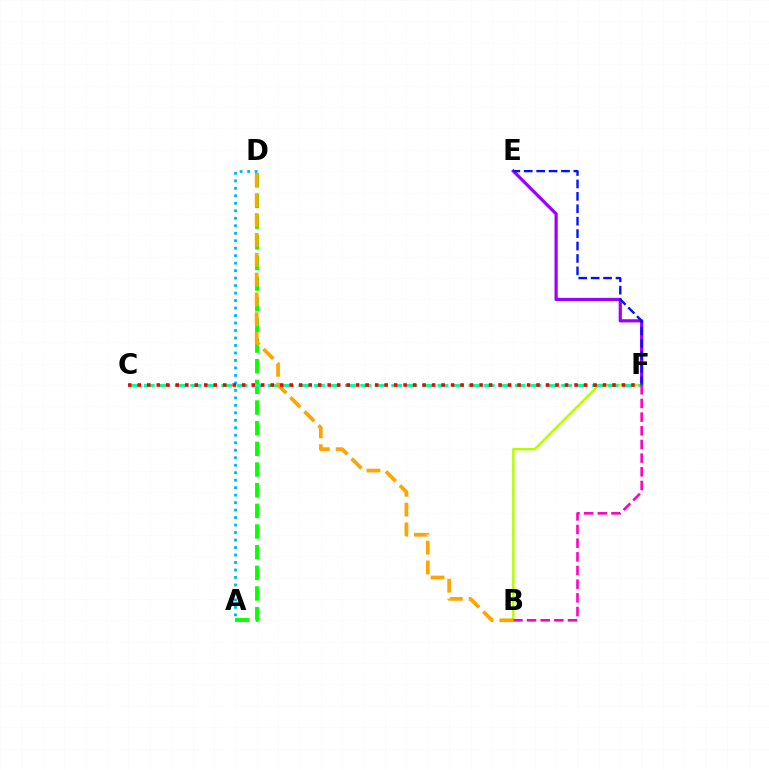{('A', 'D'): [{'color': '#08ff00', 'line_style': 'dashed', 'thickness': 2.81}, {'color': '#00b5ff', 'line_style': 'dotted', 'thickness': 2.03}], ('E', 'F'): [{'color': '#9b00ff', 'line_style': 'solid', 'thickness': 2.29}, {'color': '#0010ff', 'line_style': 'dashed', 'thickness': 1.69}], ('B', 'F'): [{'color': '#b3ff00', 'line_style': 'solid', 'thickness': 1.74}, {'color': '#ff00bd', 'line_style': 'dashed', 'thickness': 1.86}], ('C', 'F'): [{'color': '#00ff9d', 'line_style': 'dashed', 'thickness': 2.1}, {'color': '#ff0000', 'line_style': 'dotted', 'thickness': 2.58}], ('B', 'D'): [{'color': '#ffa500', 'line_style': 'dashed', 'thickness': 2.69}]}